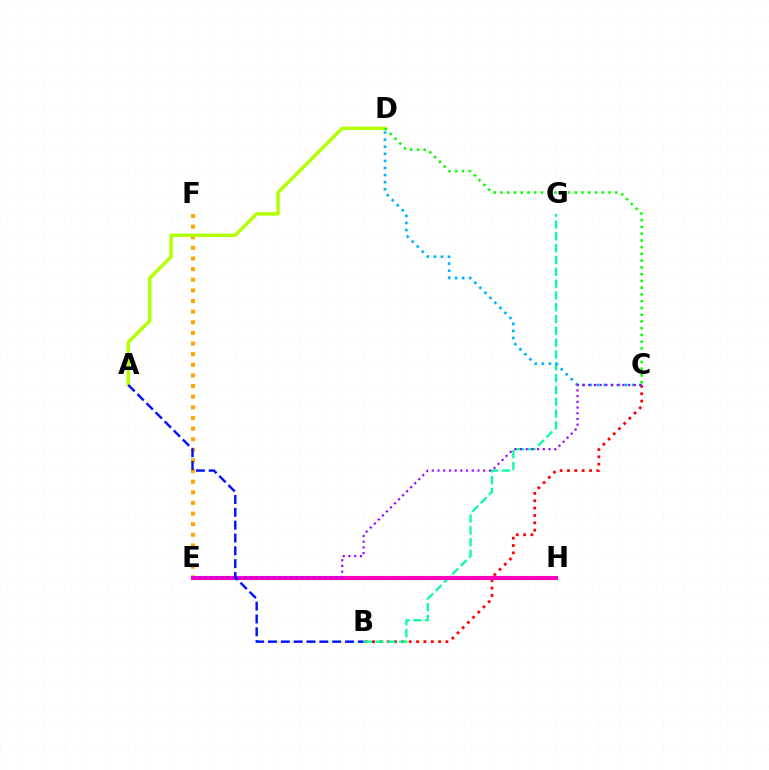{('B', 'C'): [{'color': '#ff0000', 'line_style': 'dotted', 'thickness': 2.0}], ('E', 'F'): [{'color': '#ffa500', 'line_style': 'dotted', 'thickness': 2.89}], ('A', 'D'): [{'color': '#b3ff00', 'line_style': 'solid', 'thickness': 2.49}], ('B', 'G'): [{'color': '#00ff9d', 'line_style': 'dashed', 'thickness': 1.61}], ('E', 'H'): [{'color': '#ff00bd', 'line_style': 'solid', 'thickness': 2.95}], ('C', 'D'): [{'color': '#00b5ff', 'line_style': 'dotted', 'thickness': 1.93}, {'color': '#08ff00', 'line_style': 'dotted', 'thickness': 1.83}], ('A', 'B'): [{'color': '#0010ff', 'line_style': 'dashed', 'thickness': 1.74}], ('C', 'E'): [{'color': '#9b00ff', 'line_style': 'dotted', 'thickness': 1.55}]}